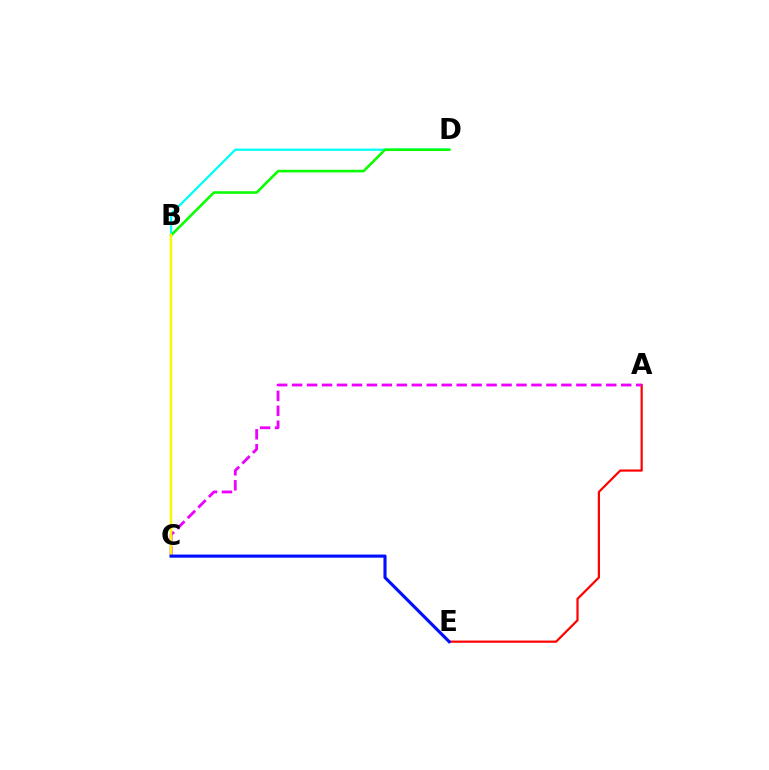{('A', 'E'): [{'color': '#ff0000', 'line_style': 'solid', 'thickness': 1.59}], ('A', 'C'): [{'color': '#ee00ff', 'line_style': 'dashed', 'thickness': 2.03}], ('B', 'D'): [{'color': '#00fff6', 'line_style': 'solid', 'thickness': 1.63}, {'color': '#08ff00', 'line_style': 'solid', 'thickness': 1.85}], ('B', 'C'): [{'color': '#fcf500', 'line_style': 'solid', 'thickness': 1.78}], ('C', 'E'): [{'color': '#0010ff', 'line_style': 'solid', 'thickness': 2.25}]}